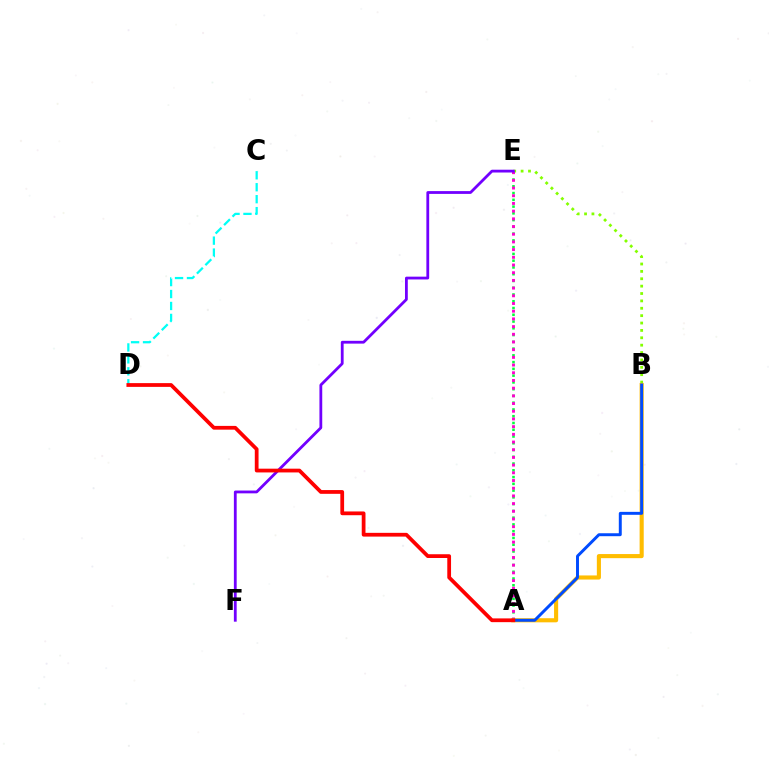{('C', 'D'): [{'color': '#00fff6', 'line_style': 'dashed', 'thickness': 1.62}], ('B', 'E'): [{'color': '#84ff00', 'line_style': 'dotted', 'thickness': 2.0}], ('A', 'E'): [{'color': '#00ff39', 'line_style': 'dotted', 'thickness': 1.84}, {'color': '#ff00cf', 'line_style': 'dotted', 'thickness': 2.09}], ('A', 'B'): [{'color': '#ffbd00', 'line_style': 'solid', 'thickness': 2.96}, {'color': '#004bff', 'line_style': 'solid', 'thickness': 2.12}], ('E', 'F'): [{'color': '#7200ff', 'line_style': 'solid', 'thickness': 2.01}], ('A', 'D'): [{'color': '#ff0000', 'line_style': 'solid', 'thickness': 2.71}]}